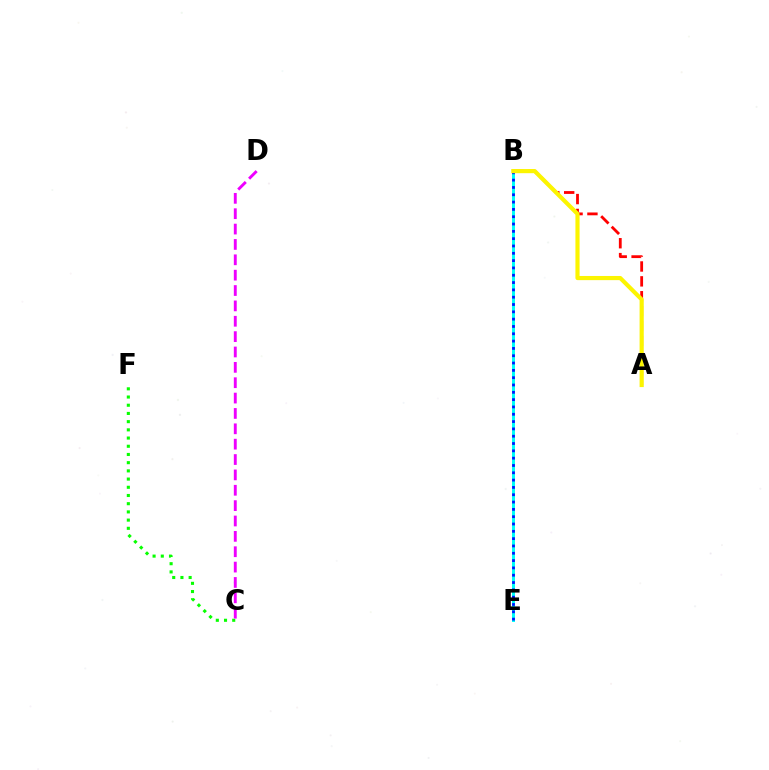{('A', 'B'): [{'color': '#ff0000', 'line_style': 'dashed', 'thickness': 2.02}, {'color': '#fcf500', 'line_style': 'solid', 'thickness': 2.99}], ('B', 'E'): [{'color': '#00fff6', 'line_style': 'solid', 'thickness': 2.13}, {'color': '#0010ff', 'line_style': 'dotted', 'thickness': 1.99}], ('C', 'F'): [{'color': '#08ff00', 'line_style': 'dotted', 'thickness': 2.23}], ('C', 'D'): [{'color': '#ee00ff', 'line_style': 'dashed', 'thickness': 2.09}]}